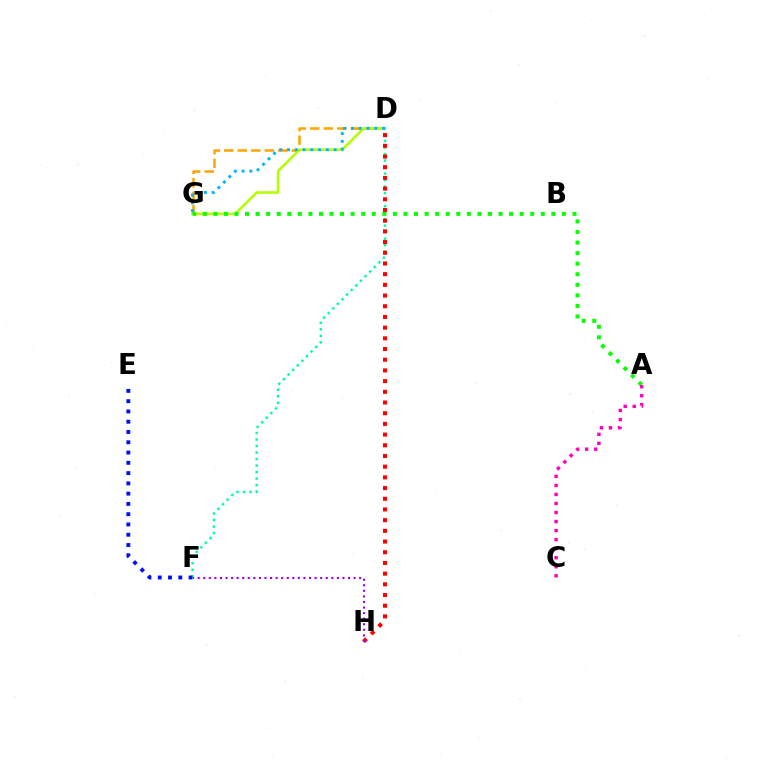{('D', 'G'): [{'color': '#ffa500', 'line_style': 'dashed', 'thickness': 1.84}, {'color': '#b3ff00', 'line_style': 'solid', 'thickness': 1.87}, {'color': '#00b5ff', 'line_style': 'dotted', 'thickness': 2.11}], ('D', 'F'): [{'color': '#00ff9d', 'line_style': 'dotted', 'thickness': 1.77}], ('A', 'G'): [{'color': '#08ff00', 'line_style': 'dotted', 'thickness': 2.87}], ('E', 'F'): [{'color': '#0010ff', 'line_style': 'dotted', 'thickness': 2.79}], ('D', 'H'): [{'color': '#ff0000', 'line_style': 'dotted', 'thickness': 2.91}], ('A', 'C'): [{'color': '#ff00bd', 'line_style': 'dotted', 'thickness': 2.46}], ('F', 'H'): [{'color': '#9b00ff', 'line_style': 'dotted', 'thickness': 1.51}]}